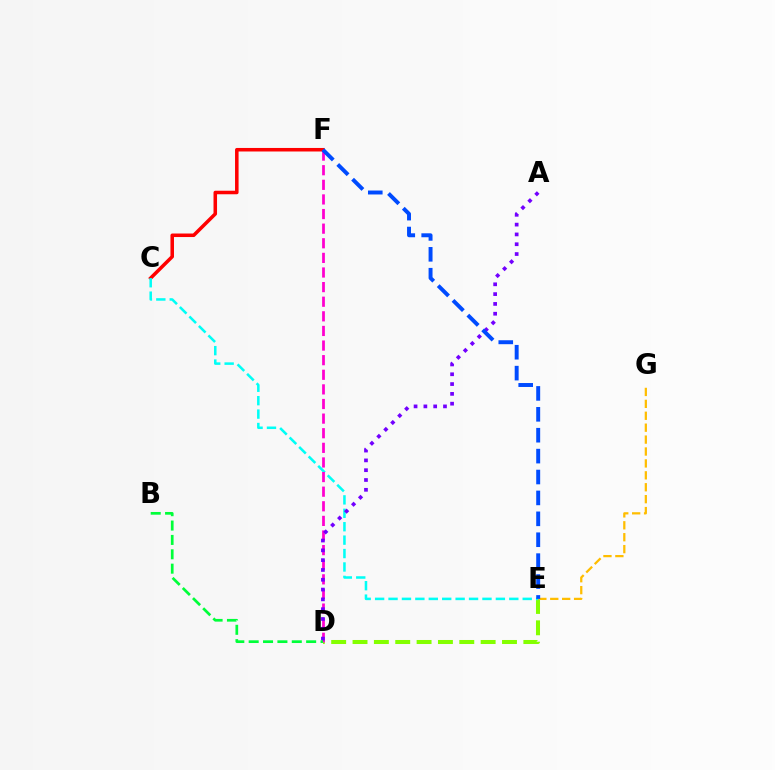{('C', 'F'): [{'color': '#ff0000', 'line_style': 'solid', 'thickness': 2.54}], ('D', 'E'): [{'color': '#84ff00', 'line_style': 'dashed', 'thickness': 2.9}], ('E', 'G'): [{'color': '#ffbd00', 'line_style': 'dashed', 'thickness': 1.62}], ('C', 'E'): [{'color': '#00fff6', 'line_style': 'dashed', 'thickness': 1.82}], ('D', 'F'): [{'color': '#ff00cf', 'line_style': 'dashed', 'thickness': 1.99}], ('A', 'D'): [{'color': '#7200ff', 'line_style': 'dotted', 'thickness': 2.66}], ('B', 'D'): [{'color': '#00ff39', 'line_style': 'dashed', 'thickness': 1.95}], ('E', 'F'): [{'color': '#004bff', 'line_style': 'dashed', 'thickness': 2.84}]}